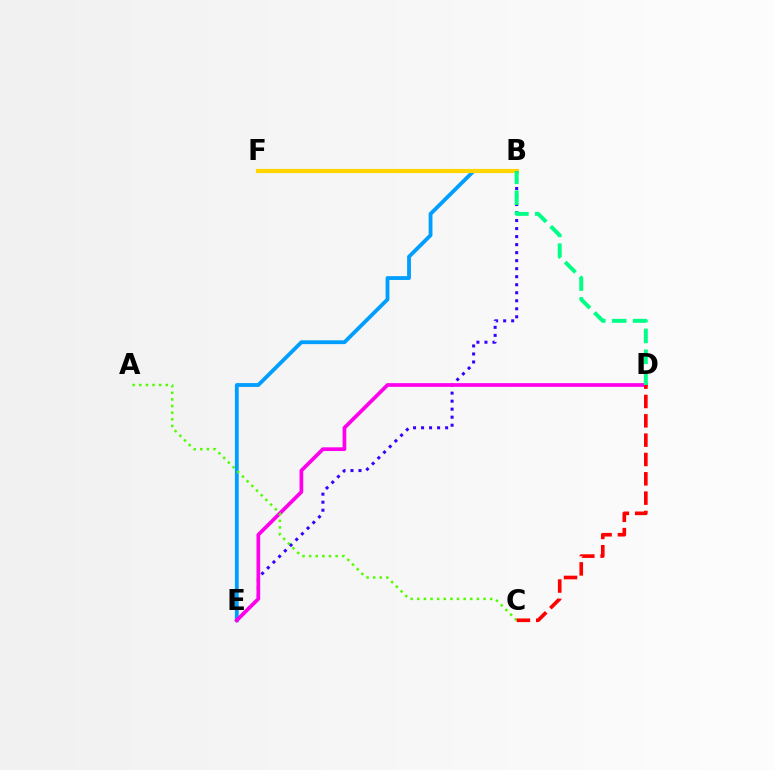{('B', 'E'): [{'color': '#009eff', 'line_style': 'solid', 'thickness': 2.75}, {'color': '#3700ff', 'line_style': 'dotted', 'thickness': 2.18}], ('B', 'F'): [{'color': '#ffd500', 'line_style': 'solid', 'thickness': 2.99}], ('D', 'E'): [{'color': '#ff00ed', 'line_style': 'solid', 'thickness': 2.68}], ('B', 'D'): [{'color': '#00ff86', 'line_style': 'dashed', 'thickness': 2.84}], ('A', 'C'): [{'color': '#4fff00', 'line_style': 'dotted', 'thickness': 1.8}], ('C', 'D'): [{'color': '#ff0000', 'line_style': 'dashed', 'thickness': 2.63}]}